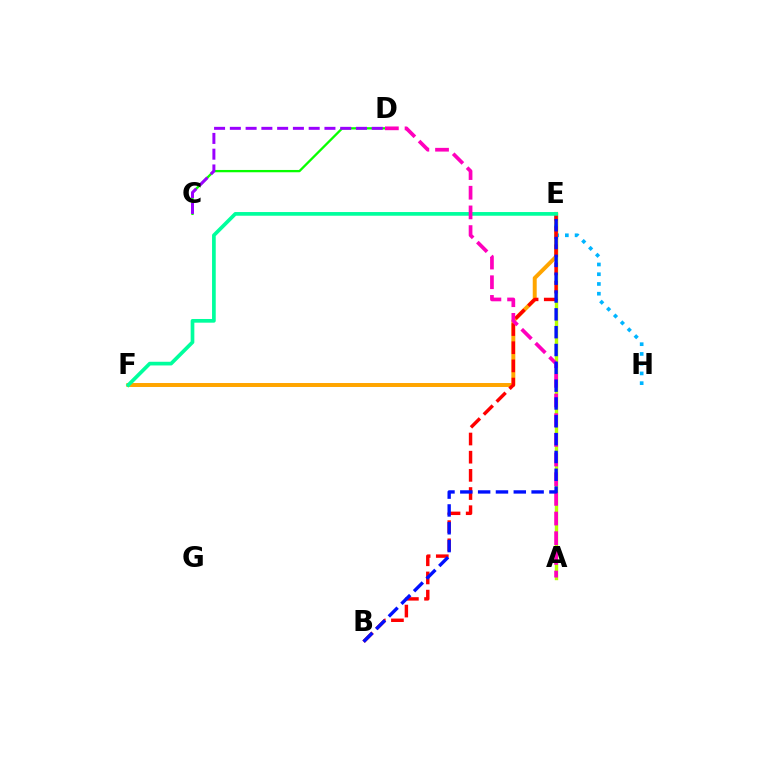{('A', 'E'): [{'color': '#b3ff00', 'line_style': 'solid', 'thickness': 2.46}], ('E', 'F'): [{'color': '#ffa500', 'line_style': 'solid', 'thickness': 2.85}, {'color': '#00ff9d', 'line_style': 'solid', 'thickness': 2.66}], ('E', 'H'): [{'color': '#00b5ff', 'line_style': 'dotted', 'thickness': 2.65}], ('B', 'E'): [{'color': '#ff0000', 'line_style': 'dashed', 'thickness': 2.47}, {'color': '#0010ff', 'line_style': 'dashed', 'thickness': 2.42}], ('C', 'D'): [{'color': '#08ff00', 'line_style': 'solid', 'thickness': 1.65}, {'color': '#9b00ff', 'line_style': 'dashed', 'thickness': 2.14}], ('A', 'D'): [{'color': '#ff00bd', 'line_style': 'dashed', 'thickness': 2.67}]}